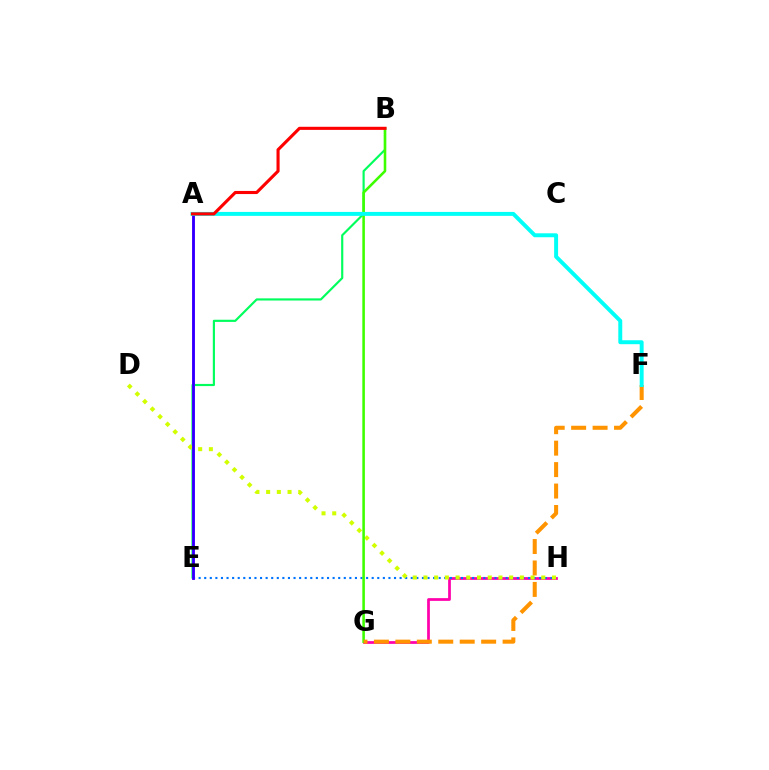{('B', 'E'): [{'color': '#00ff5c', 'line_style': 'solid', 'thickness': 1.56}], ('G', 'H'): [{'color': '#ff00ac', 'line_style': 'solid', 'thickness': 1.97}], ('E', 'H'): [{'color': '#0074ff', 'line_style': 'dotted', 'thickness': 1.52}], ('D', 'H'): [{'color': '#d1ff00', 'line_style': 'dotted', 'thickness': 2.91}], ('B', 'G'): [{'color': '#3dff00', 'line_style': 'solid', 'thickness': 1.84}], ('A', 'E'): [{'color': '#b900ff', 'line_style': 'solid', 'thickness': 2.04}, {'color': '#2500ff', 'line_style': 'solid', 'thickness': 1.83}], ('F', 'G'): [{'color': '#ff9400', 'line_style': 'dashed', 'thickness': 2.91}], ('A', 'F'): [{'color': '#00fff6', 'line_style': 'solid', 'thickness': 2.83}], ('A', 'B'): [{'color': '#ff0000', 'line_style': 'solid', 'thickness': 2.24}]}